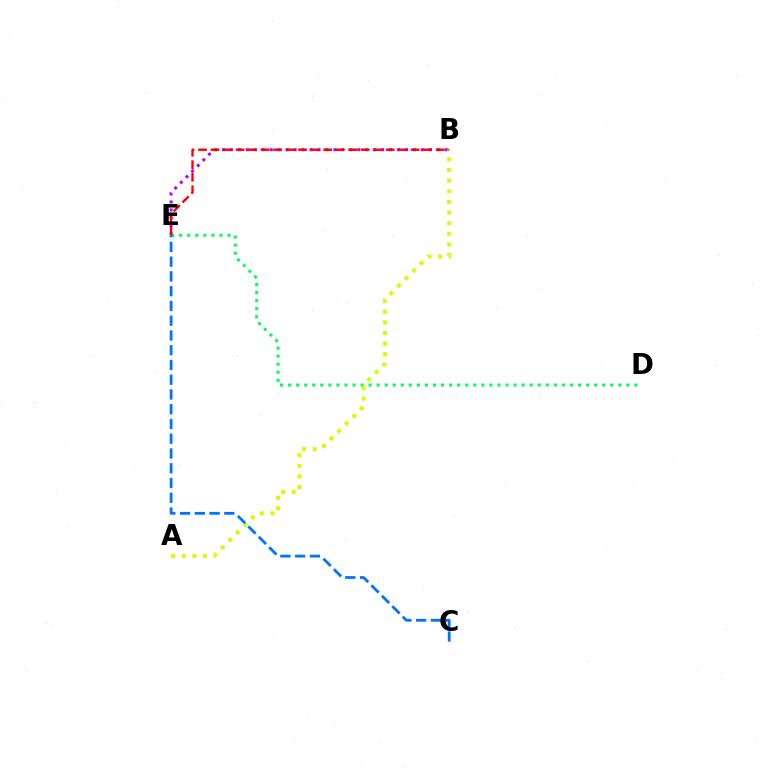{('B', 'E'): [{'color': '#b900ff', 'line_style': 'dotted', 'thickness': 2.16}, {'color': '#ff0000', 'line_style': 'dashed', 'thickness': 1.7}], ('D', 'E'): [{'color': '#00ff5c', 'line_style': 'dotted', 'thickness': 2.19}], ('A', 'B'): [{'color': '#d1ff00', 'line_style': 'dotted', 'thickness': 2.89}], ('C', 'E'): [{'color': '#0074ff', 'line_style': 'dashed', 'thickness': 2.0}]}